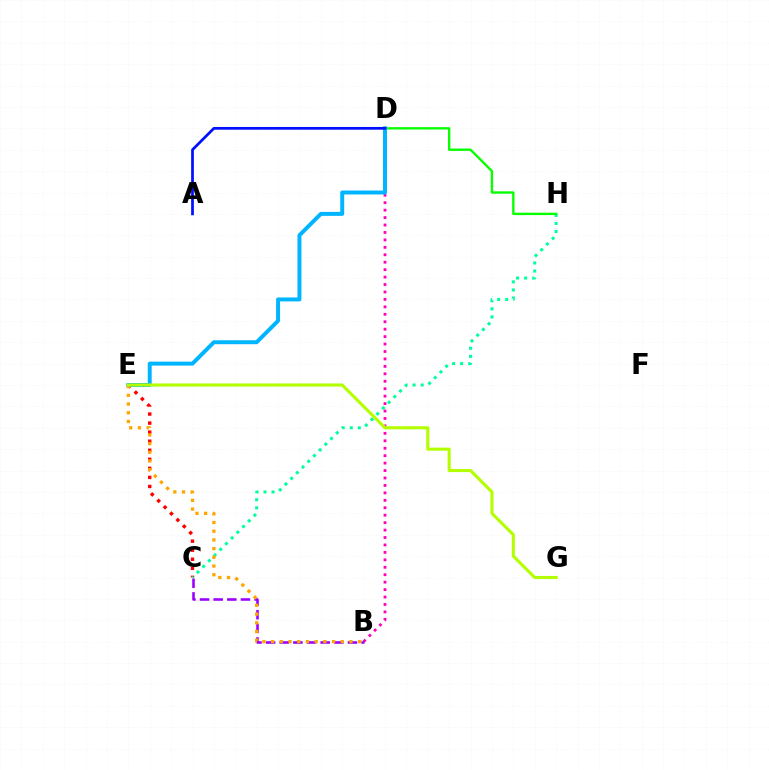{('B', 'D'): [{'color': '#ff00bd', 'line_style': 'dotted', 'thickness': 2.02}], ('C', 'E'): [{'color': '#ff0000', 'line_style': 'dotted', 'thickness': 2.46}], ('B', 'C'): [{'color': '#9b00ff', 'line_style': 'dashed', 'thickness': 1.85}], ('C', 'H'): [{'color': '#00ff9d', 'line_style': 'dotted', 'thickness': 2.19}], ('D', 'H'): [{'color': '#08ff00', 'line_style': 'solid', 'thickness': 1.71}], ('D', 'E'): [{'color': '#00b5ff', 'line_style': 'solid', 'thickness': 2.84}], ('B', 'E'): [{'color': '#ffa500', 'line_style': 'dotted', 'thickness': 2.36}], ('E', 'G'): [{'color': '#b3ff00', 'line_style': 'solid', 'thickness': 2.23}], ('A', 'D'): [{'color': '#0010ff', 'line_style': 'solid', 'thickness': 1.97}]}